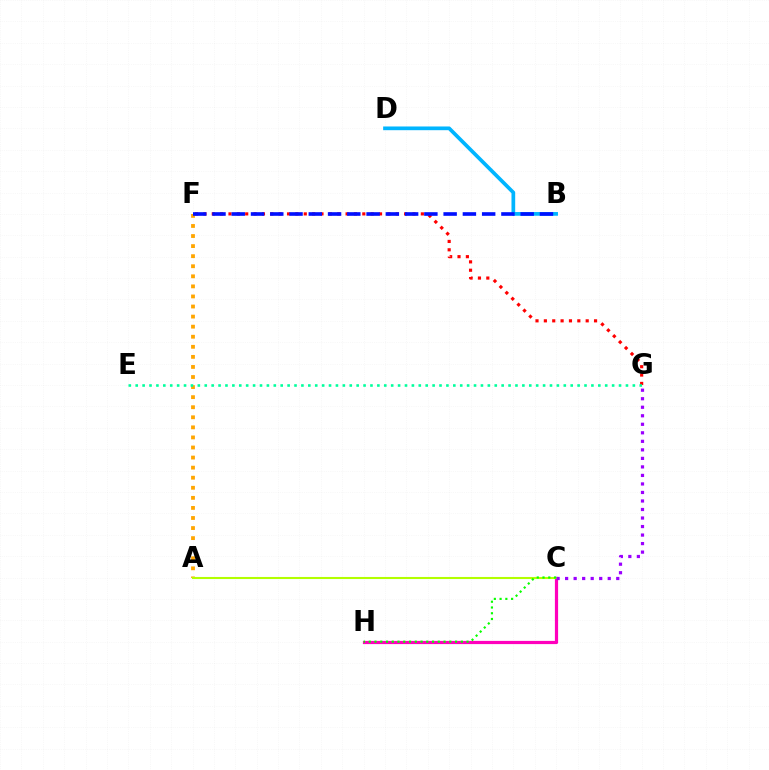{('F', 'G'): [{'color': '#ff0000', 'line_style': 'dotted', 'thickness': 2.27}], ('B', 'D'): [{'color': '#00b5ff', 'line_style': 'solid', 'thickness': 2.67}], ('C', 'H'): [{'color': '#ff00bd', 'line_style': 'solid', 'thickness': 2.31}, {'color': '#08ff00', 'line_style': 'dotted', 'thickness': 1.56}], ('A', 'F'): [{'color': '#ffa500', 'line_style': 'dotted', 'thickness': 2.74}], ('A', 'C'): [{'color': '#b3ff00', 'line_style': 'solid', 'thickness': 1.5}], ('B', 'F'): [{'color': '#0010ff', 'line_style': 'dashed', 'thickness': 2.62}], ('C', 'G'): [{'color': '#9b00ff', 'line_style': 'dotted', 'thickness': 2.32}], ('E', 'G'): [{'color': '#00ff9d', 'line_style': 'dotted', 'thickness': 1.88}]}